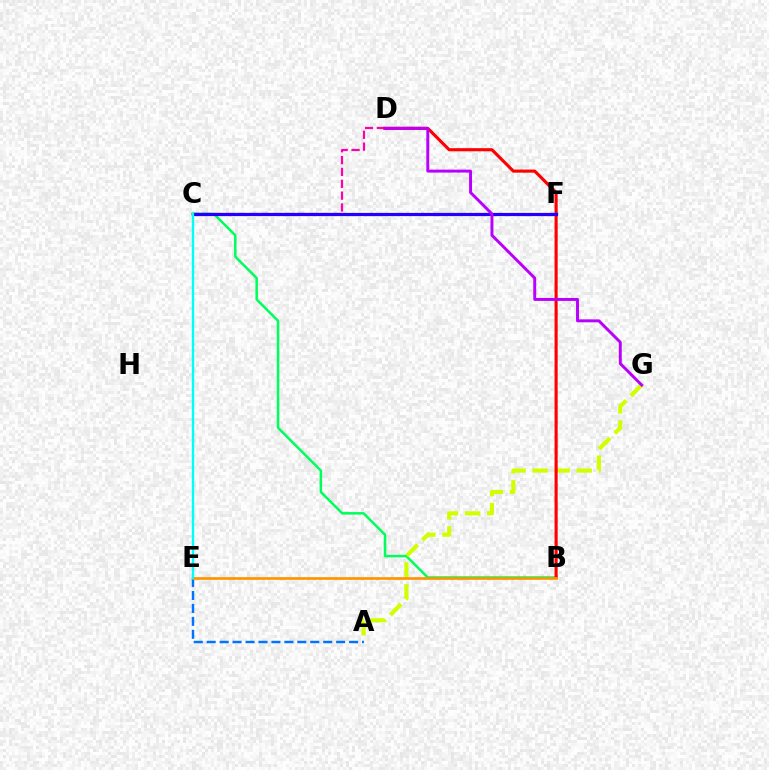{('B', 'C'): [{'color': '#00ff5c', 'line_style': 'solid', 'thickness': 1.81}], ('C', 'F'): [{'color': '#3dff00', 'line_style': 'dotted', 'thickness': 1.93}, {'color': '#2500ff', 'line_style': 'solid', 'thickness': 2.31}], ('C', 'D'): [{'color': '#ff00ac', 'line_style': 'dashed', 'thickness': 1.61}], ('A', 'G'): [{'color': '#d1ff00', 'line_style': 'dashed', 'thickness': 3.0}], ('B', 'D'): [{'color': '#ff0000', 'line_style': 'solid', 'thickness': 2.25}], ('A', 'E'): [{'color': '#0074ff', 'line_style': 'dashed', 'thickness': 1.76}], ('B', 'E'): [{'color': '#ff9400', 'line_style': 'solid', 'thickness': 1.93}], ('D', 'G'): [{'color': '#b900ff', 'line_style': 'solid', 'thickness': 2.12}], ('C', 'E'): [{'color': '#00fff6', 'line_style': 'solid', 'thickness': 1.7}]}